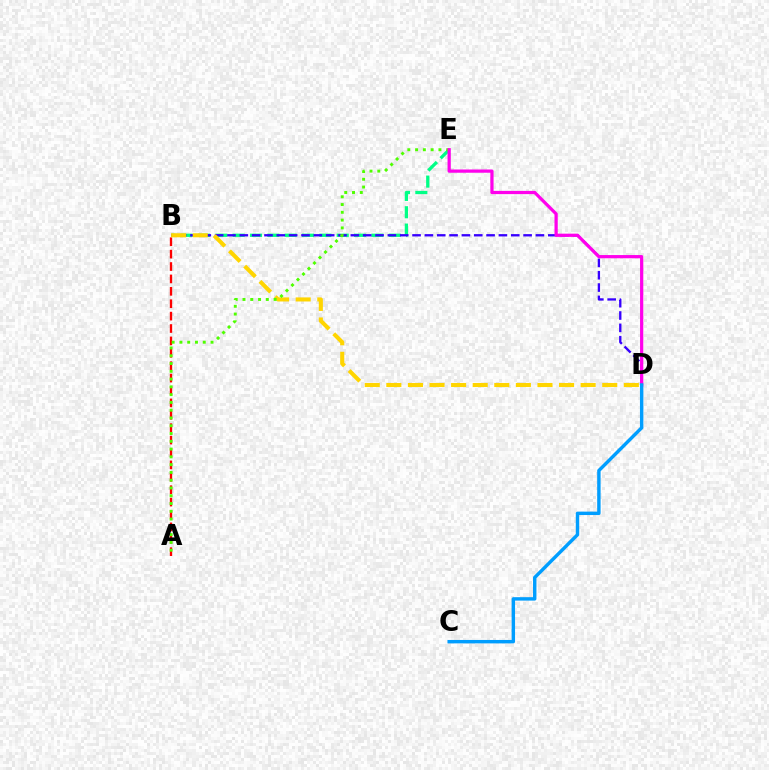{('B', 'E'): [{'color': '#00ff86', 'line_style': 'dashed', 'thickness': 2.36}], ('B', 'D'): [{'color': '#3700ff', 'line_style': 'dashed', 'thickness': 1.68}, {'color': '#ffd500', 'line_style': 'dashed', 'thickness': 2.93}], ('A', 'B'): [{'color': '#ff0000', 'line_style': 'dashed', 'thickness': 1.68}], ('A', 'E'): [{'color': '#4fff00', 'line_style': 'dotted', 'thickness': 2.11}], ('D', 'E'): [{'color': '#ff00ed', 'line_style': 'solid', 'thickness': 2.33}], ('C', 'D'): [{'color': '#009eff', 'line_style': 'solid', 'thickness': 2.46}]}